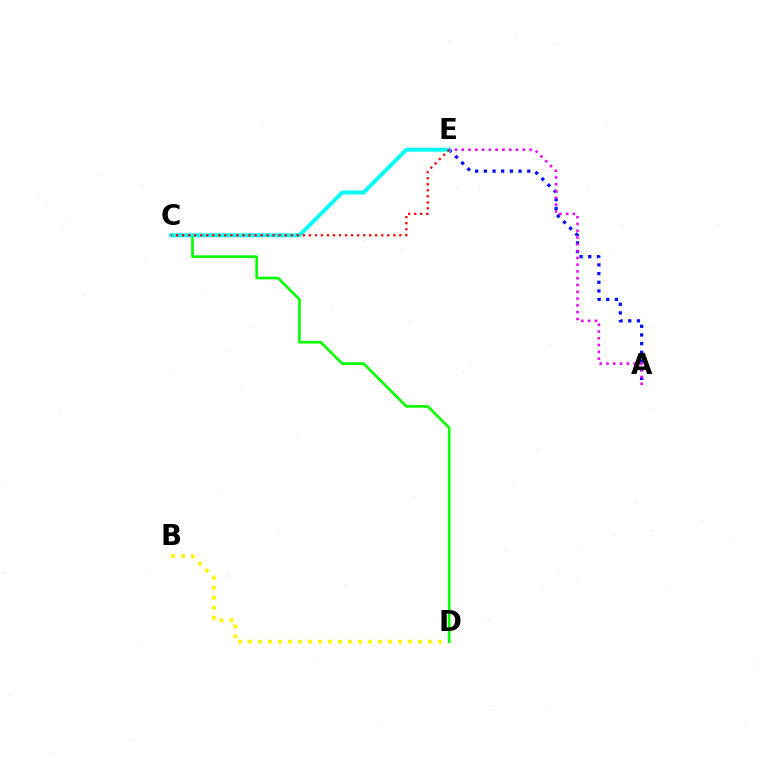{('B', 'D'): [{'color': '#fcf500', 'line_style': 'dotted', 'thickness': 2.72}], ('A', 'E'): [{'color': '#0010ff', 'line_style': 'dotted', 'thickness': 2.36}, {'color': '#ee00ff', 'line_style': 'dotted', 'thickness': 1.84}], ('C', 'D'): [{'color': '#08ff00', 'line_style': 'solid', 'thickness': 1.91}], ('C', 'E'): [{'color': '#00fff6', 'line_style': 'solid', 'thickness': 2.82}, {'color': '#ff0000', 'line_style': 'dotted', 'thickness': 1.64}]}